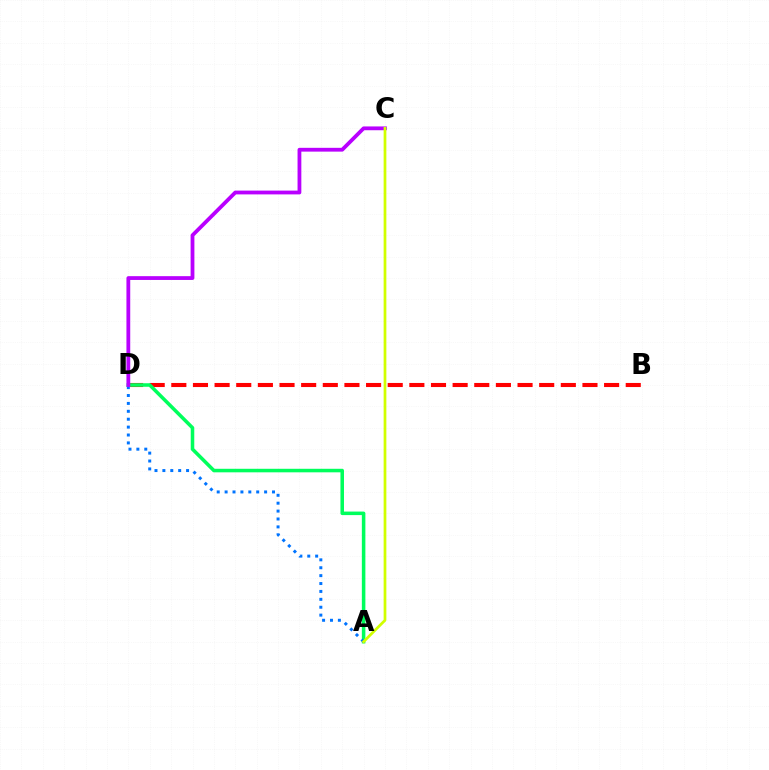{('B', 'D'): [{'color': '#ff0000', 'line_style': 'dashed', 'thickness': 2.94}], ('A', 'D'): [{'color': '#00ff5c', 'line_style': 'solid', 'thickness': 2.55}, {'color': '#0074ff', 'line_style': 'dotted', 'thickness': 2.15}], ('C', 'D'): [{'color': '#b900ff', 'line_style': 'solid', 'thickness': 2.73}], ('A', 'C'): [{'color': '#d1ff00', 'line_style': 'solid', 'thickness': 1.97}]}